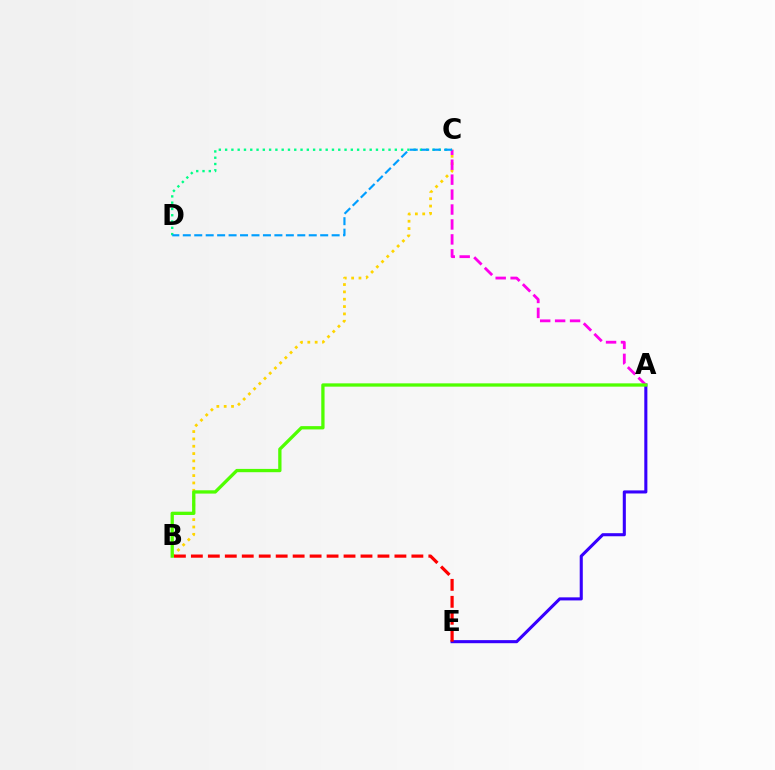{('A', 'E'): [{'color': '#3700ff', 'line_style': 'solid', 'thickness': 2.21}], ('B', 'C'): [{'color': '#ffd500', 'line_style': 'dotted', 'thickness': 1.99}], ('A', 'C'): [{'color': '#ff00ed', 'line_style': 'dashed', 'thickness': 2.03}], ('C', 'D'): [{'color': '#00ff86', 'line_style': 'dotted', 'thickness': 1.71}, {'color': '#009eff', 'line_style': 'dashed', 'thickness': 1.56}], ('A', 'B'): [{'color': '#4fff00', 'line_style': 'solid', 'thickness': 2.37}], ('B', 'E'): [{'color': '#ff0000', 'line_style': 'dashed', 'thickness': 2.3}]}